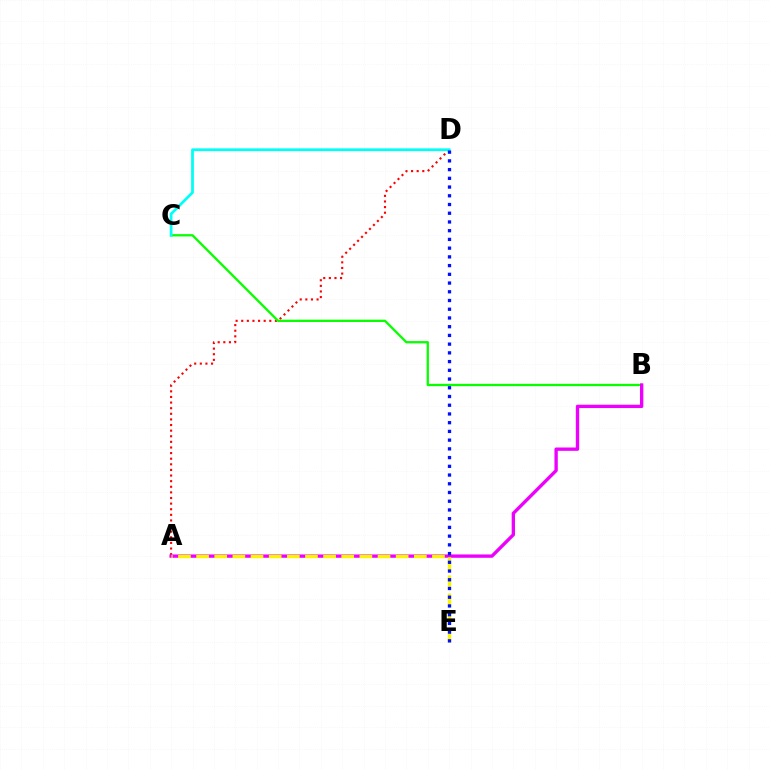{('A', 'D'): [{'color': '#ff0000', 'line_style': 'dotted', 'thickness': 1.53}], ('B', 'C'): [{'color': '#08ff00', 'line_style': 'solid', 'thickness': 1.66}], ('A', 'B'): [{'color': '#ee00ff', 'line_style': 'solid', 'thickness': 2.4}], ('C', 'D'): [{'color': '#00fff6', 'line_style': 'solid', 'thickness': 1.99}], ('A', 'E'): [{'color': '#fcf500', 'line_style': 'dashed', 'thickness': 2.46}], ('D', 'E'): [{'color': '#0010ff', 'line_style': 'dotted', 'thickness': 2.37}]}